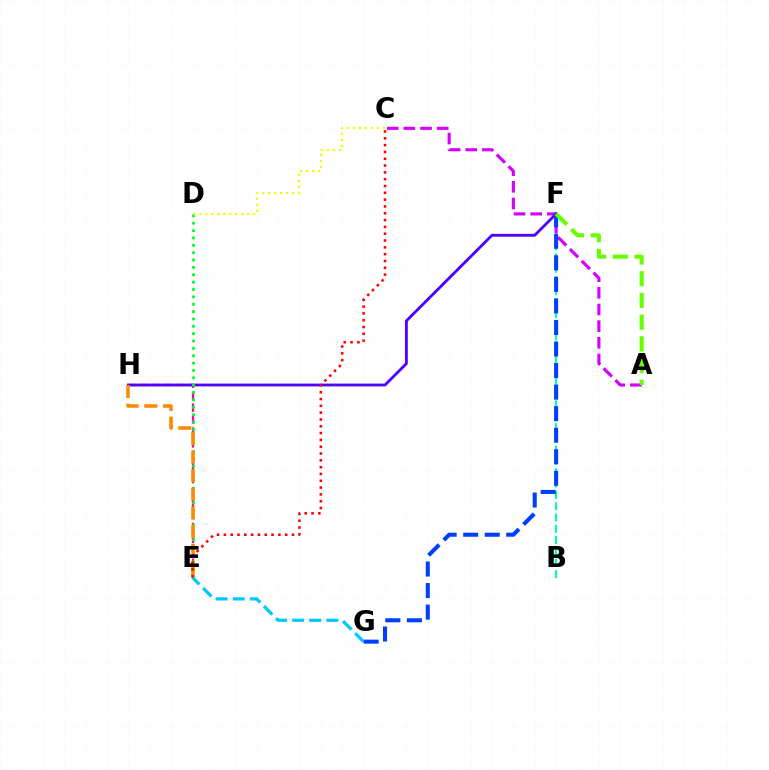{('E', 'H'): [{'color': '#ff00a0', 'line_style': 'dashed', 'thickness': 1.62}, {'color': '#ff8800', 'line_style': 'dashed', 'thickness': 2.53}], ('B', 'F'): [{'color': '#00ffaf', 'line_style': 'dashed', 'thickness': 1.54}], ('A', 'C'): [{'color': '#d600ff', 'line_style': 'dashed', 'thickness': 2.26}], ('F', 'H'): [{'color': '#4f00ff', 'line_style': 'solid', 'thickness': 2.03}], ('E', 'G'): [{'color': '#00c7ff', 'line_style': 'dashed', 'thickness': 2.32}], ('D', 'E'): [{'color': '#00ff27', 'line_style': 'dotted', 'thickness': 2.0}], ('F', 'G'): [{'color': '#003fff', 'line_style': 'dashed', 'thickness': 2.93}], ('C', 'D'): [{'color': '#eeff00', 'line_style': 'dotted', 'thickness': 1.63}], ('A', 'F'): [{'color': '#66ff00', 'line_style': 'dashed', 'thickness': 2.95}], ('C', 'E'): [{'color': '#ff0000', 'line_style': 'dotted', 'thickness': 1.85}]}